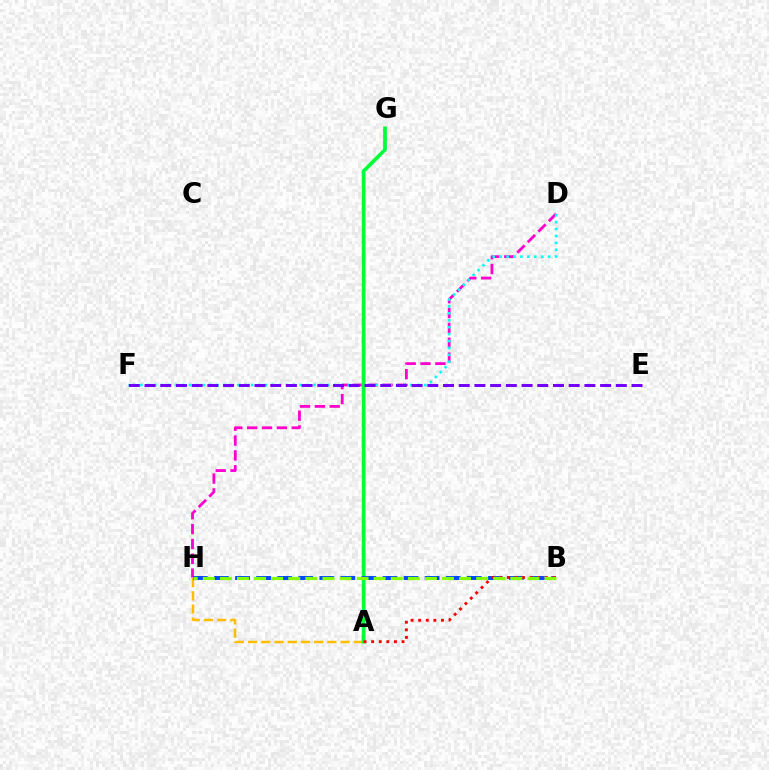{('D', 'H'): [{'color': '#ff00cf', 'line_style': 'dashed', 'thickness': 2.02}], ('D', 'F'): [{'color': '#00fff6', 'line_style': 'dotted', 'thickness': 1.88}], ('A', 'H'): [{'color': '#ffbd00', 'line_style': 'dashed', 'thickness': 1.8}], ('A', 'G'): [{'color': '#00ff39', 'line_style': 'solid', 'thickness': 2.67}], ('B', 'H'): [{'color': '#004bff', 'line_style': 'dashed', 'thickness': 2.86}, {'color': '#84ff00', 'line_style': 'dashed', 'thickness': 2.32}], ('A', 'B'): [{'color': '#ff0000', 'line_style': 'dotted', 'thickness': 2.06}], ('E', 'F'): [{'color': '#7200ff', 'line_style': 'dashed', 'thickness': 2.13}]}